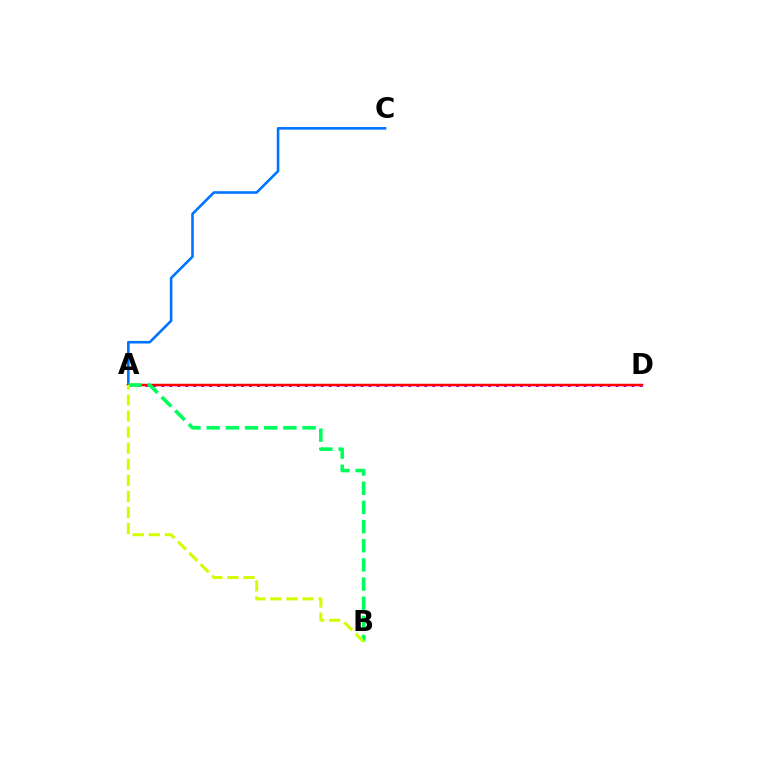{('A', 'D'): [{'color': '#b900ff', 'line_style': 'dotted', 'thickness': 2.17}, {'color': '#ff0000', 'line_style': 'solid', 'thickness': 1.78}], ('A', 'C'): [{'color': '#0074ff', 'line_style': 'solid', 'thickness': 1.87}], ('A', 'B'): [{'color': '#00ff5c', 'line_style': 'dashed', 'thickness': 2.6}, {'color': '#d1ff00', 'line_style': 'dashed', 'thickness': 2.18}]}